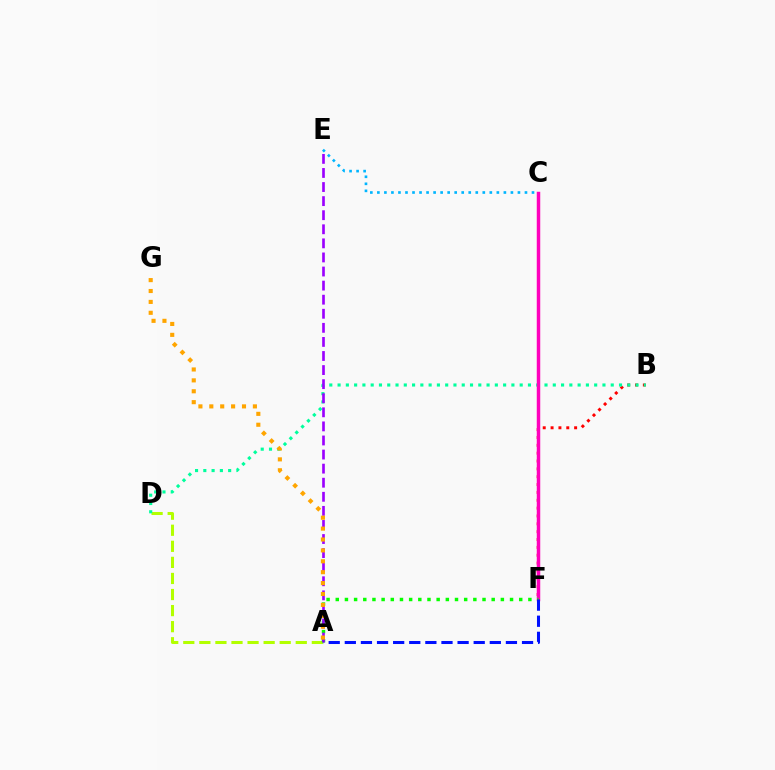{('C', 'E'): [{'color': '#00b5ff', 'line_style': 'dotted', 'thickness': 1.91}], ('A', 'D'): [{'color': '#b3ff00', 'line_style': 'dashed', 'thickness': 2.18}], ('B', 'F'): [{'color': '#ff0000', 'line_style': 'dotted', 'thickness': 2.13}], ('B', 'D'): [{'color': '#00ff9d', 'line_style': 'dotted', 'thickness': 2.25}], ('C', 'F'): [{'color': '#ff00bd', 'line_style': 'solid', 'thickness': 2.5}], ('A', 'F'): [{'color': '#08ff00', 'line_style': 'dotted', 'thickness': 2.49}, {'color': '#0010ff', 'line_style': 'dashed', 'thickness': 2.19}], ('A', 'E'): [{'color': '#9b00ff', 'line_style': 'dashed', 'thickness': 1.91}], ('A', 'G'): [{'color': '#ffa500', 'line_style': 'dotted', 'thickness': 2.96}]}